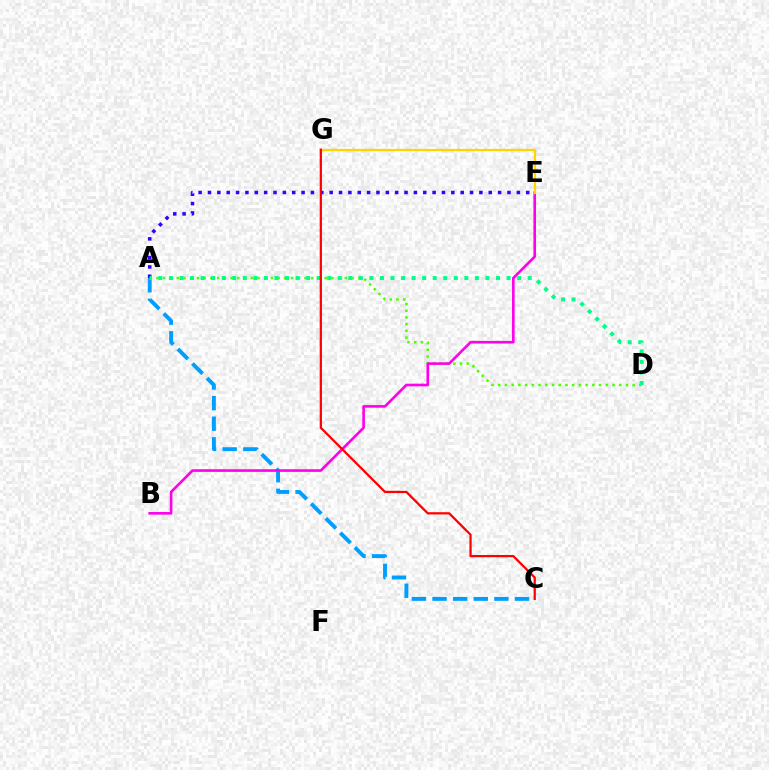{('A', 'C'): [{'color': '#009eff', 'line_style': 'dashed', 'thickness': 2.8}], ('A', 'E'): [{'color': '#3700ff', 'line_style': 'dotted', 'thickness': 2.54}], ('A', 'D'): [{'color': '#4fff00', 'line_style': 'dotted', 'thickness': 1.83}, {'color': '#00ff86', 'line_style': 'dotted', 'thickness': 2.87}], ('B', 'E'): [{'color': '#ff00ed', 'line_style': 'solid', 'thickness': 1.89}], ('E', 'G'): [{'color': '#ffd500', 'line_style': 'solid', 'thickness': 1.63}], ('C', 'G'): [{'color': '#ff0000', 'line_style': 'solid', 'thickness': 1.62}]}